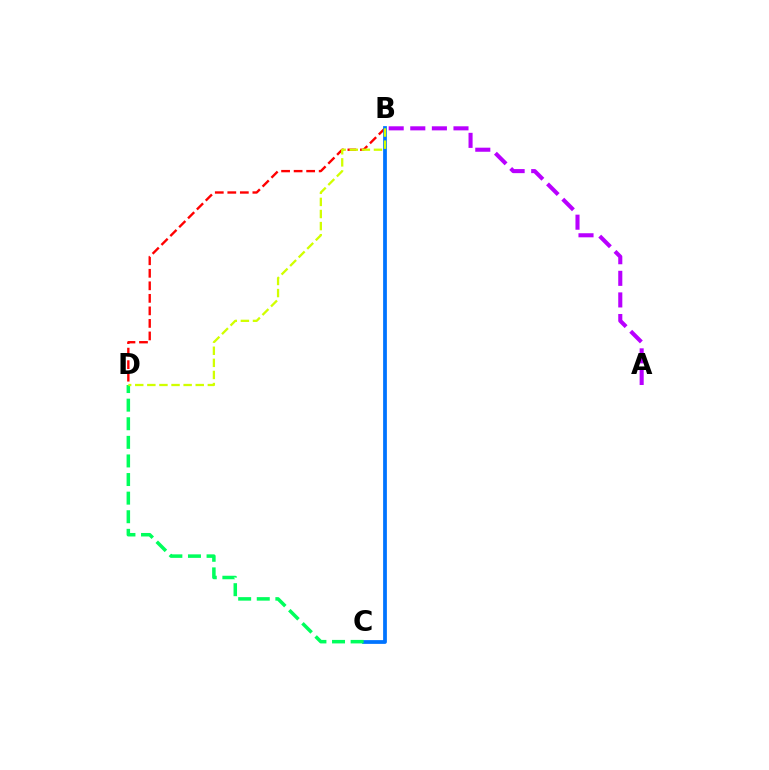{('B', 'D'): [{'color': '#ff0000', 'line_style': 'dashed', 'thickness': 1.7}, {'color': '#d1ff00', 'line_style': 'dashed', 'thickness': 1.64}], ('B', 'C'): [{'color': '#0074ff', 'line_style': 'solid', 'thickness': 2.71}], ('C', 'D'): [{'color': '#00ff5c', 'line_style': 'dashed', 'thickness': 2.53}], ('A', 'B'): [{'color': '#b900ff', 'line_style': 'dashed', 'thickness': 2.93}]}